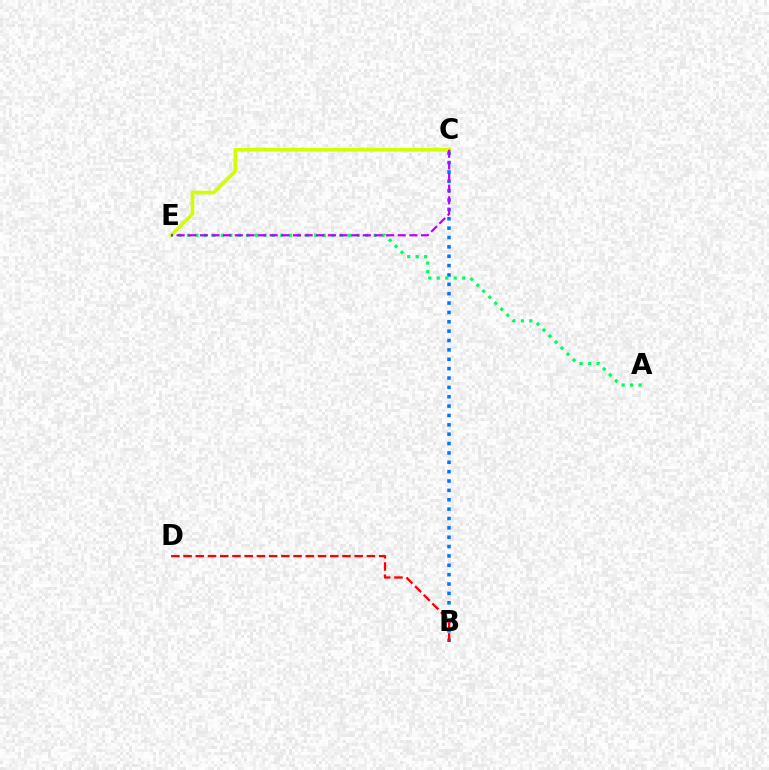{('C', 'E'): [{'color': '#d1ff00', 'line_style': 'solid', 'thickness': 2.61}, {'color': '#b900ff', 'line_style': 'dashed', 'thickness': 1.58}], ('B', 'C'): [{'color': '#0074ff', 'line_style': 'dotted', 'thickness': 2.54}], ('A', 'E'): [{'color': '#00ff5c', 'line_style': 'dotted', 'thickness': 2.31}], ('B', 'D'): [{'color': '#ff0000', 'line_style': 'dashed', 'thickness': 1.66}]}